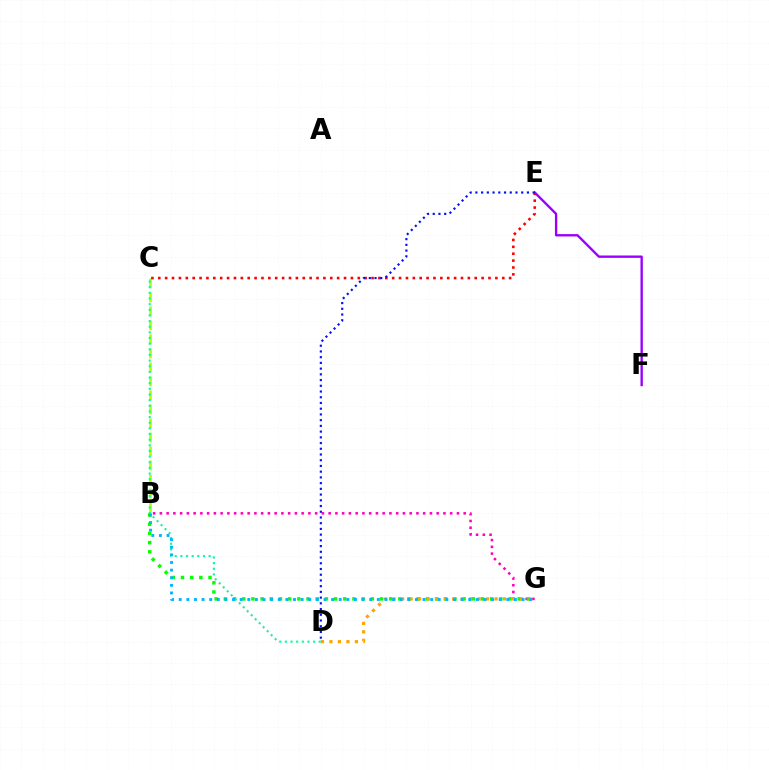{('B', 'G'): [{'color': '#ff00bd', 'line_style': 'dotted', 'thickness': 1.83}, {'color': '#08ff00', 'line_style': 'dotted', 'thickness': 2.5}, {'color': '#00b5ff', 'line_style': 'dotted', 'thickness': 2.07}], ('B', 'C'): [{'color': '#b3ff00', 'line_style': 'dashed', 'thickness': 1.9}], ('C', 'E'): [{'color': '#ff0000', 'line_style': 'dotted', 'thickness': 1.87}], ('E', 'F'): [{'color': '#9b00ff', 'line_style': 'solid', 'thickness': 1.7}], ('D', 'G'): [{'color': '#ffa500', 'line_style': 'dotted', 'thickness': 2.31}], ('C', 'D'): [{'color': '#00ff9d', 'line_style': 'dotted', 'thickness': 1.53}], ('D', 'E'): [{'color': '#0010ff', 'line_style': 'dotted', 'thickness': 1.56}]}